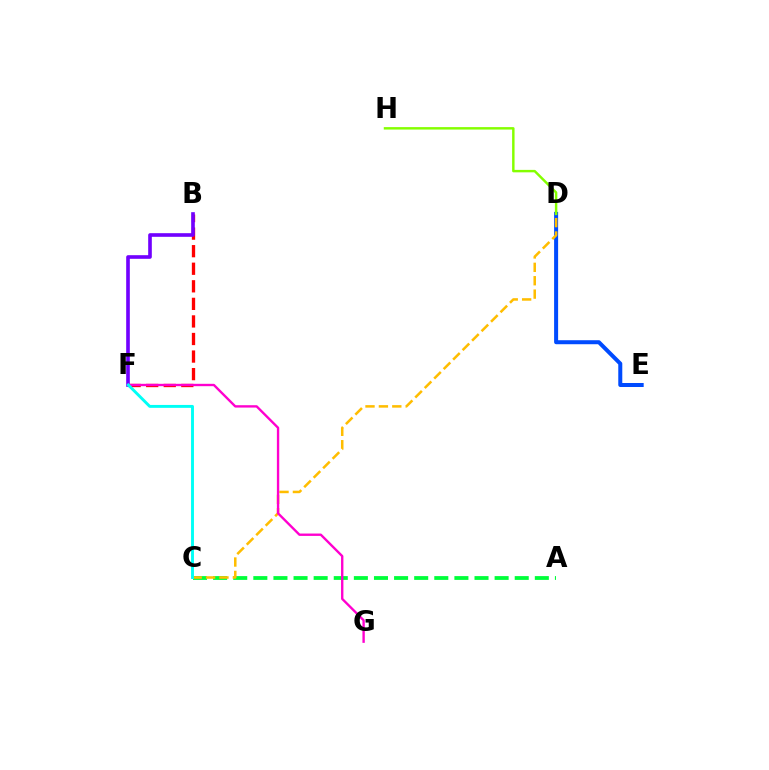{('A', 'C'): [{'color': '#00ff39', 'line_style': 'dashed', 'thickness': 2.73}], ('B', 'F'): [{'color': '#ff0000', 'line_style': 'dashed', 'thickness': 2.39}, {'color': '#7200ff', 'line_style': 'solid', 'thickness': 2.61}], ('D', 'E'): [{'color': '#004bff', 'line_style': 'solid', 'thickness': 2.89}], ('C', 'D'): [{'color': '#ffbd00', 'line_style': 'dashed', 'thickness': 1.82}], ('F', 'G'): [{'color': '#ff00cf', 'line_style': 'solid', 'thickness': 1.71}], ('C', 'F'): [{'color': '#00fff6', 'line_style': 'solid', 'thickness': 2.09}], ('D', 'H'): [{'color': '#84ff00', 'line_style': 'solid', 'thickness': 1.76}]}